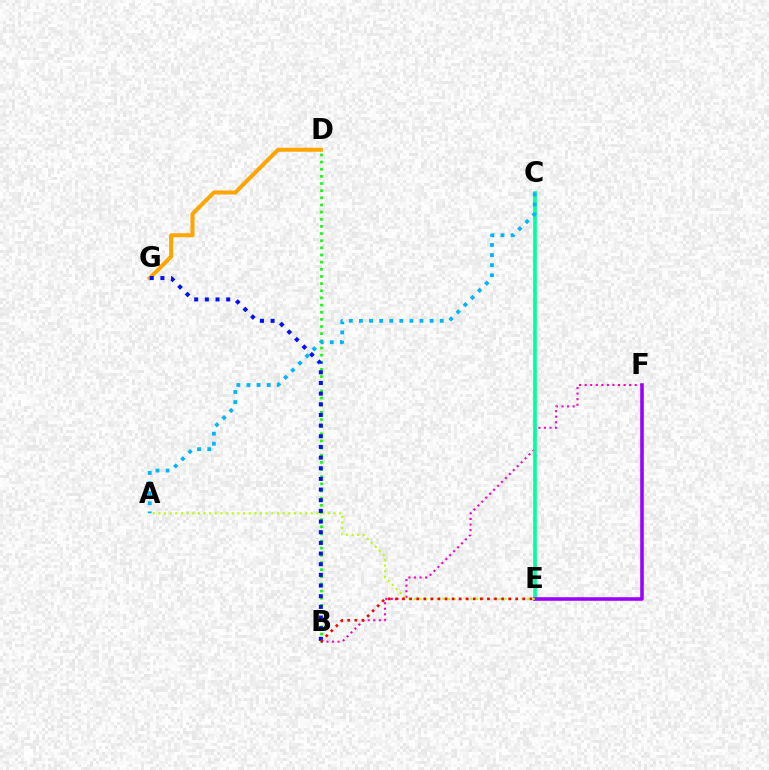{('D', 'G'): [{'color': '#ffa500', 'line_style': 'solid', 'thickness': 2.9}], ('B', 'D'): [{'color': '#08ff00', 'line_style': 'dotted', 'thickness': 1.94}], ('B', 'F'): [{'color': '#ff00bd', 'line_style': 'dotted', 'thickness': 1.51}], ('C', 'E'): [{'color': '#00ff9d', 'line_style': 'solid', 'thickness': 2.63}], ('E', 'F'): [{'color': '#9b00ff', 'line_style': 'solid', 'thickness': 2.57}], ('A', 'E'): [{'color': '#b3ff00', 'line_style': 'dotted', 'thickness': 1.53}], ('B', 'G'): [{'color': '#0010ff', 'line_style': 'dotted', 'thickness': 2.9}], ('A', 'C'): [{'color': '#00b5ff', 'line_style': 'dotted', 'thickness': 2.74}], ('B', 'E'): [{'color': '#ff0000', 'line_style': 'dotted', 'thickness': 1.92}]}